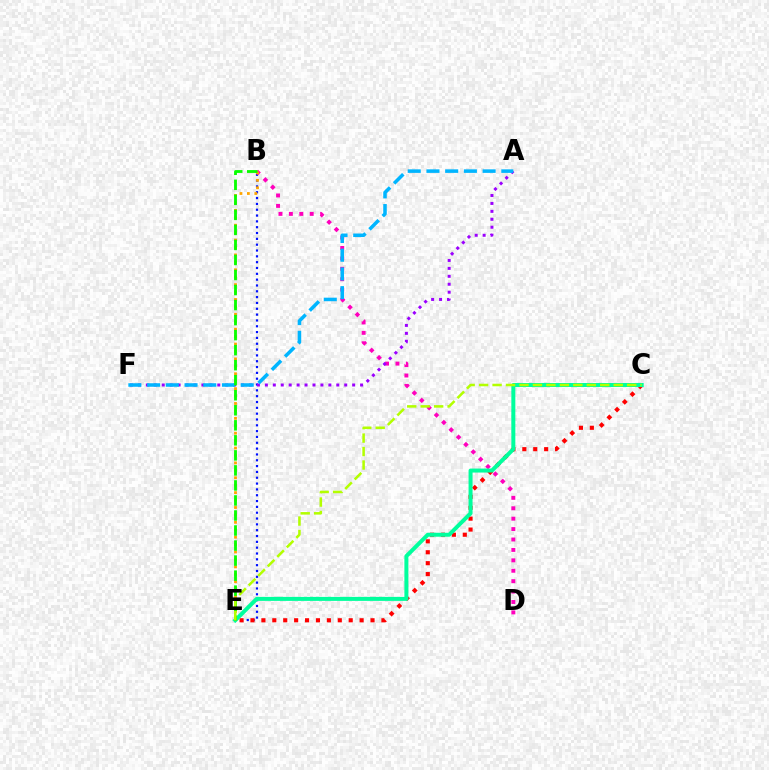{('B', 'E'): [{'color': '#0010ff', 'line_style': 'dotted', 'thickness': 1.58}, {'color': '#ffa500', 'line_style': 'dotted', 'thickness': 2.02}, {'color': '#08ff00', 'line_style': 'dashed', 'thickness': 2.04}], ('B', 'D'): [{'color': '#ff00bd', 'line_style': 'dotted', 'thickness': 2.83}], ('A', 'F'): [{'color': '#9b00ff', 'line_style': 'dotted', 'thickness': 2.16}, {'color': '#00b5ff', 'line_style': 'dashed', 'thickness': 2.54}], ('C', 'E'): [{'color': '#ff0000', 'line_style': 'dotted', 'thickness': 2.96}, {'color': '#00ff9d', 'line_style': 'solid', 'thickness': 2.88}, {'color': '#b3ff00', 'line_style': 'dashed', 'thickness': 1.83}]}